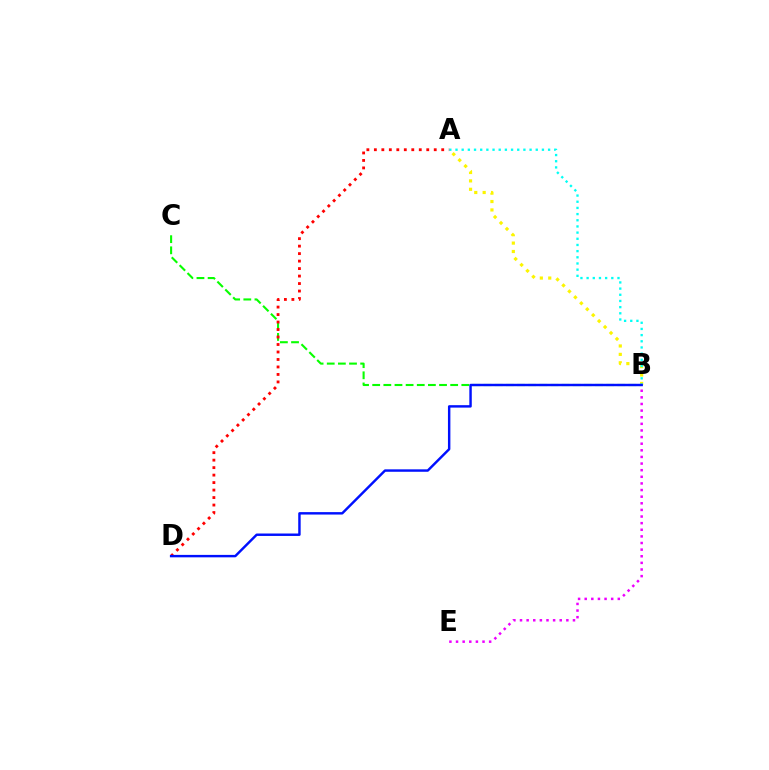{('B', 'C'): [{'color': '#08ff00', 'line_style': 'dashed', 'thickness': 1.51}], ('A', 'B'): [{'color': '#fcf500', 'line_style': 'dotted', 'thickness': 2.28}, {'color': '#00fff6', 'line_style': 'dotted', 'thickness': 1.68}], ('B', 'E'): [{'color': '#ee00ff', 'line_style': 'dotted', 'thickness': 1.8}], ('A', 'D'): [{'color': '#ff0000', 'line_style': 'dotted', 'thickness': 2.03}], ('B', 'D'): [{'color': '#0010ff', 'line_style': 'solid', 'thickness': 1.75}]}